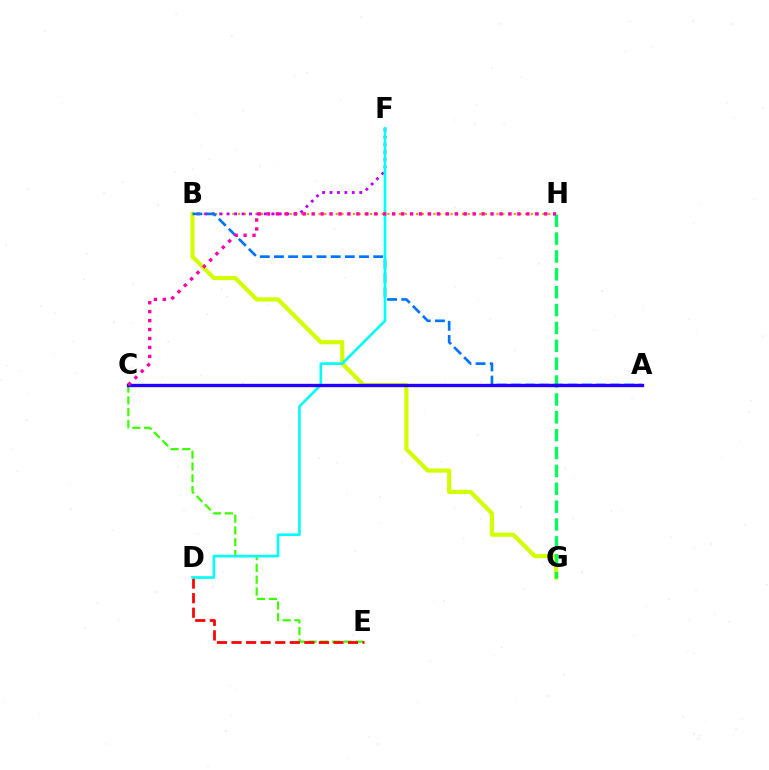{('B', 'H'): [{'color': '#ff9400', 'line_style': 'dotted', 'thickness': 1.56}], ('B', 'F'): [{'color': '#b900ff', 'line_style': 'dotted', 'thickness': 2.02}], ('C', 'E'): [{'color': '#3dff00', 'line_style': 'dashed', 'thickness': 1.6}], ('B', 'G'): [{'color': '#d1ff00', 'line_style': 'solid', 'thickness': 3.0}], ('G', 'H'): [{'color': '#00ff5c', 'line_style': 'dashed', 'thickness': 2.43}], ('A', 'B'): [{'color': '#0074ff', 'line_style': 'dashed', 'thickness': 1.93}], ('D', 'E'): [{'color': '#ff0000', 'line_style': 'dashed', 'thickness': 1.98}], ('D', 'F'): [{'color': '#00fff6', 'line_style': 'solid', 'thickness': 1.9}], ('A', 'C'): [{'color': '#2500ff', 'line_style': 'solid', 'thickness': 2.41}], ('C', 'H'): [{'color': '#ff00ac', 'line_style': 'dotted', 'thickness': 2.43}]}